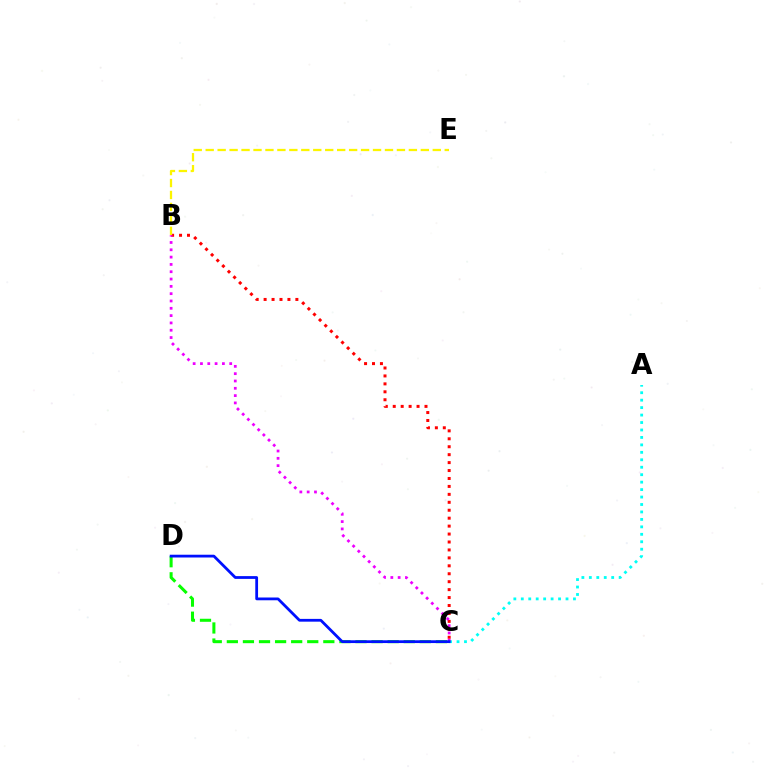{('B', 'C'): [{'color': '#ff0000', 'line_style': 'dotted', 'thickness': 2.16}, {'color': '#ee00ff', 'line_style': 'dotted', 'thickness': 1.99}], ('C', 'D'): [{'color': '#08ff00', 'line_style': 'dashed', 'thickness': 2.18}, {'color': '#0010ff', 'line_style': 'solid', 'thickness': 2.0}], ('B', 'E'): [{'color': '#fcf500', 'line_style': 'dashed', 'thickness': 1.62}], ('A', 'C'): [{'color': '#00fff6', 'line_style': 'dotted', 'thickness': 2.02}]}